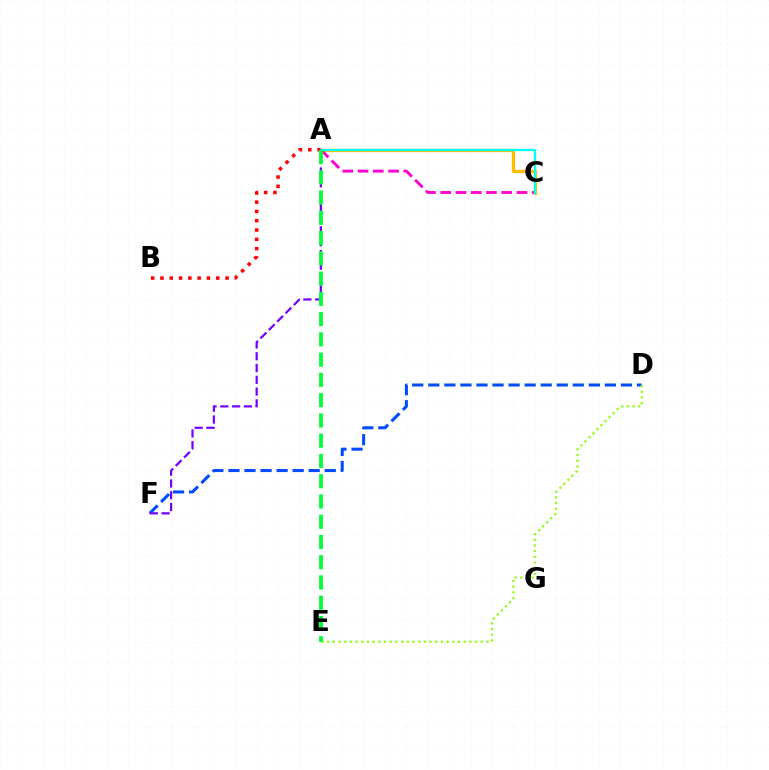{('D', 'F'): [{'color': '#004bff', 'line_style': 'dashed', 'thickness': 2.18}], ('A', 'C'): [{'color': '#ffbd00', 'line_style': 'solid', 'thickness': 2.39}, {'color': '#ff00cf', 'line_style': 'dashed', 'thickness': 2.07}, {'color': '#00fff6', 'line_style': 'solid', 'thickness': 1.64}], ('A', 'B'): [{'color': '#ff0000', 'line_style': 'dotted', 'thickness': 2.53}], ('A', 'F'): [{'color': '#7200ff', 'line_style': 'dashed', 'thickness': 1.6}], ('D', 'E'): [{'color': '#84ff00', 'line_style': 'dotted', 'thickness': 1.55}], ('A', 'E'): [{'color': '#00ff39', 'line_style': 'dashed', 'thickness': 2.75}]}